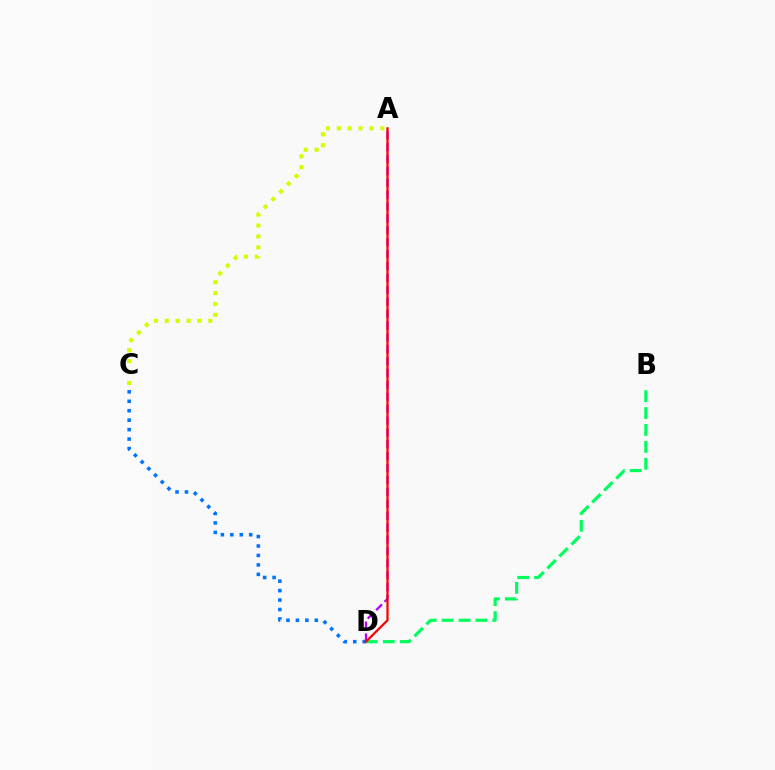{('A', 'C'): [{'color': '#d1ff00', 'line_style': 'dotted', 'thickness': 2.96}], ('C', 'D'): [{'color': '#0074ff', 'line_style': 'dotted', 'thickness': 2.57}], ('A', 'D'): [{'color': '#b900ff', 'line_style': 'dashed', 'thickness': 1.61}, {'color': '#ff0000', 'line_style': 'solid', 'thickness': 1.62}], ('B', 'D'): [{'color': '#00ff5c', 'line_style': 'dashed', 'thickness': 2.3}]}